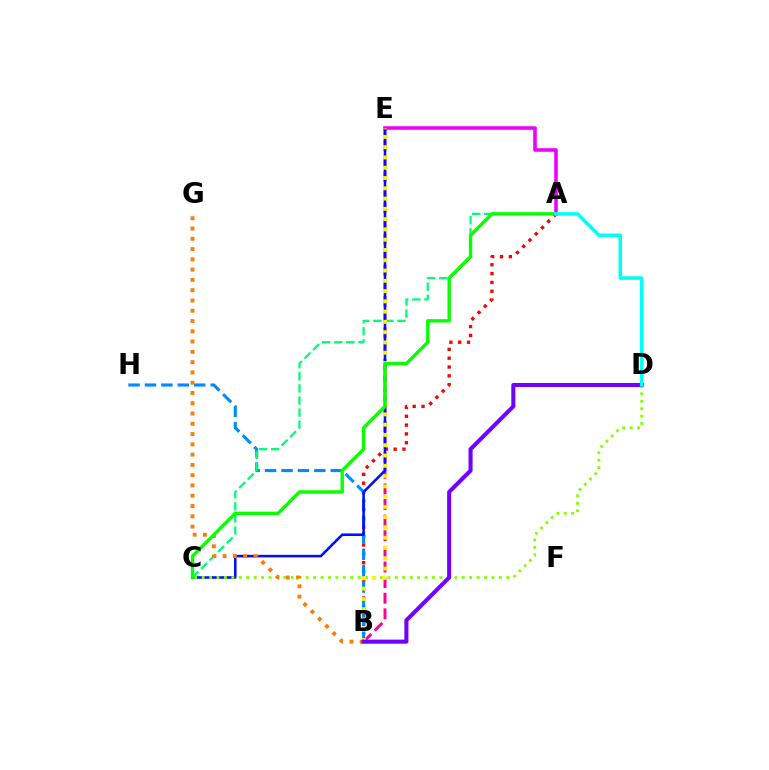{('A', 'B'): [{'color': '#ff0000', 'line_style': 'dotted', 'thickness': 2.4}], ('B', 'H'): [{'color': '#008cff', 'line_style': 'dashed', 'thickness': 2.23}], ('B', 'E'): [{'color': '#ff0094', 'line_style': 'dashed', 'thickness': 2.12}, {'color': '#fcf500', 'line_style': 'dotted', 'thickness': 2.79}], ('C', 'E'): [{'color': '#0010ff', 'line_style': 'solid', 'thickness': 1.86}], ('C', 'D'): [{'color': '#84ff00', 'line_style': 'dotted', 'thickness': 2.02}], ('A', 'E'): [{'color': '#ee00ff', 'line_style': 'solid', 'thickness': 2.57}], ('A', 'C'): [{'color': '#00ff74', 'line_style': 'dashed', 'thickness': 1.64}, {'color': '#08ff00', 'line_style': 'solid', 'thickness': 2.43}], ('B', 'G'): [{'color': '#ff7c00', 'line_style': 'dotted', 'thickness': 2.79}], ('B', 'D'): [{'color': '#7200ff', 'line_style': 'solid', 'thickness': 2.92}], ('A', 'D'): [{'color': '#00fff6', 'line_style': 'solid', 'thickness': 2.54}]}